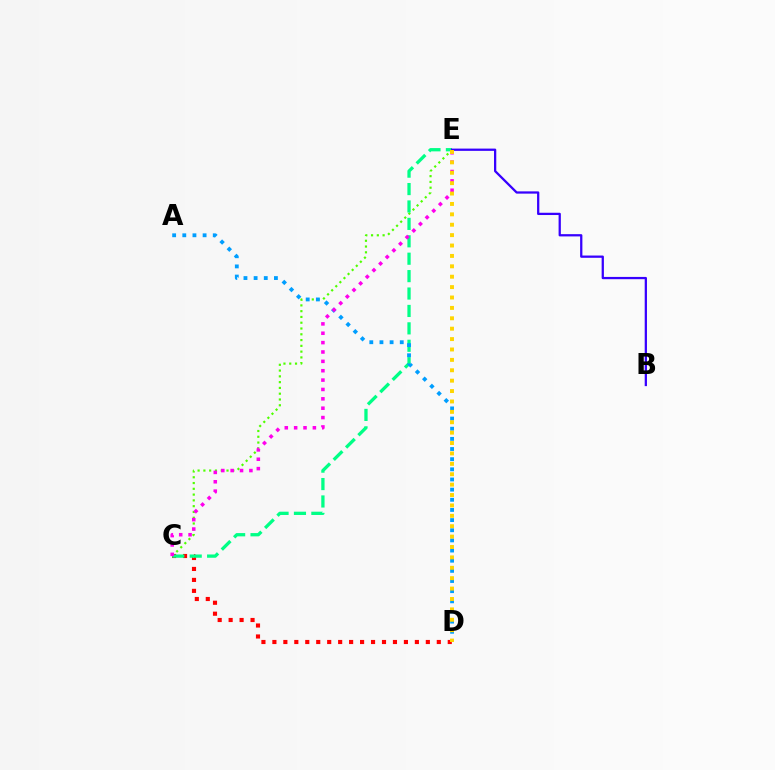{('C', 'E'): [{'color': '#4fff00', 'line_style': 'dotted', 'thickness': 1.57}, {'color': '#00ff86', 'line_style': 'dashed', 'thickness': 2.37}, {'color': '#ff00ed', 'line_style': 'dotted', 'thickness': 2.55}], ('C', 'D'): [{'color': '#ff0000', 'line_style': 'dotted', 'thickness': 2.98}], ('B', 'E'): [{'color': '#3700ff', 'line_style': 'solid', 'thickness': 1.63}], ('A', 'D'): [{'color': '#009eff', 'line_style': 'dotted', 'thickness': 2.76}], ('D', 'E'): [{'color': '#ffd500', 'line_style': 'dotted', 'thickness': 2.82}]}